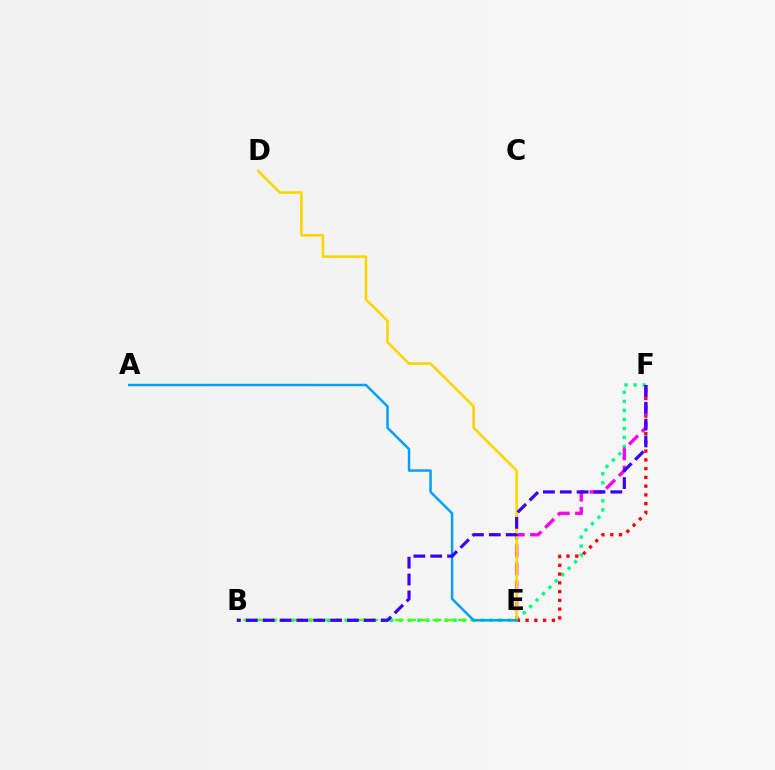{('B', 'F'): [{'color': '#00ff86', 'line_style': 'dotted', 'thickness': 2.46}, {'color': '#3700ff', 'line_style': 'dashed', 'thickness': 2.29}], ('E', 'F'): [{'color': '#ff0000', 'line_style': 'dotted', 'thickness': 2.38}, {'color': '#ff00ed', 'line_style': 'dashed', 'thickness': 2.44}], ('B', 'E'): [{'color': '#4fff00', 'line_style': 'dashed', 'thickness': 1.71}], ('D', 'E'): [{'color': '#ffd500', 'line_style': 'solid', 'thickness': 1.86}], ('A', 'E'): [{'color': '#009eff', 'line_style': 'solid', 'thickness': 1.77}]}